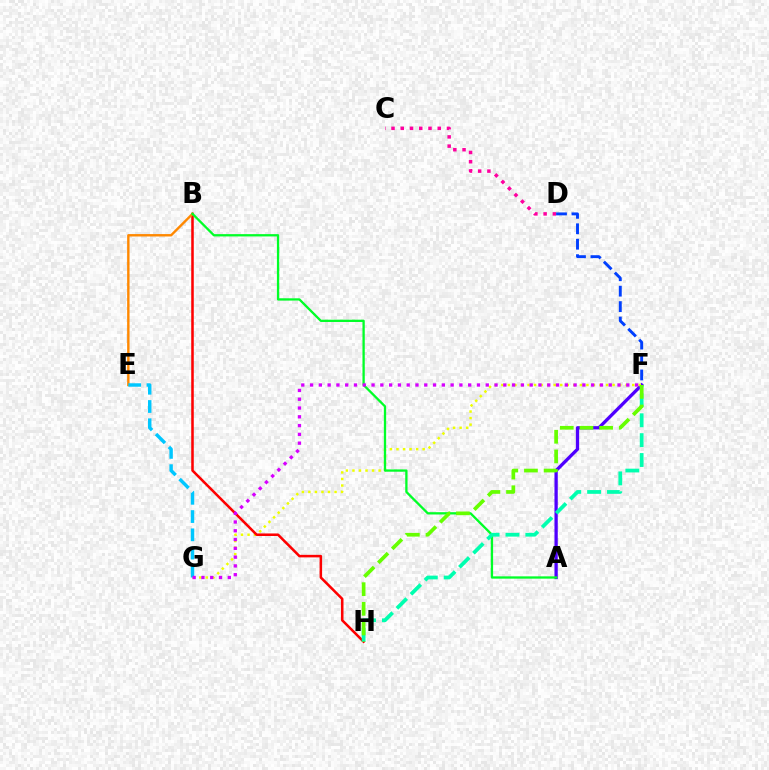{('A', 'F'): [{'color': '#4f00ff', 'line_style': 'solid', 'thickness': 2.36}], ('F', 'G'): [{'color': '#eeff00', 'line_style': 'dotted', 'thickness': 1.78}, {'color': '#d600ff', 'line_style': 'dotted', 'thickness': 2.39}], ('B', 'H'): [{'color': '#ff0000', 'line_style': 'solid', 'thickness': 1.83}], ('B', 'E'): [{'color': '#ff8800', 'line_style': 'solid', 'thickness': 1.73}], ('A', 'B'): [{'color': '#00ff27', 'line_style': 'solid', 'thickness': 1.66}], ('C', 'D'): [{'color': '#ff00a0', 'line_style': 'dotted', 'thickness': 2.51}], ('F', 'H'): [{'color': '#00ffaf', 'line_style': 'dashed', 'thickness': 2.7}, {'color': '#66ff00', 'line_style': 'dashed', 'thickness': 2.67}], ('E', 'G'): [{'color': '#00c7ff', 'line_style': 'dashed', 'thickness': 2.48}], ('D', 'F'): [{'color': '#003fff', 'line_style': 'dashed', 'thickness': 2.1}]}